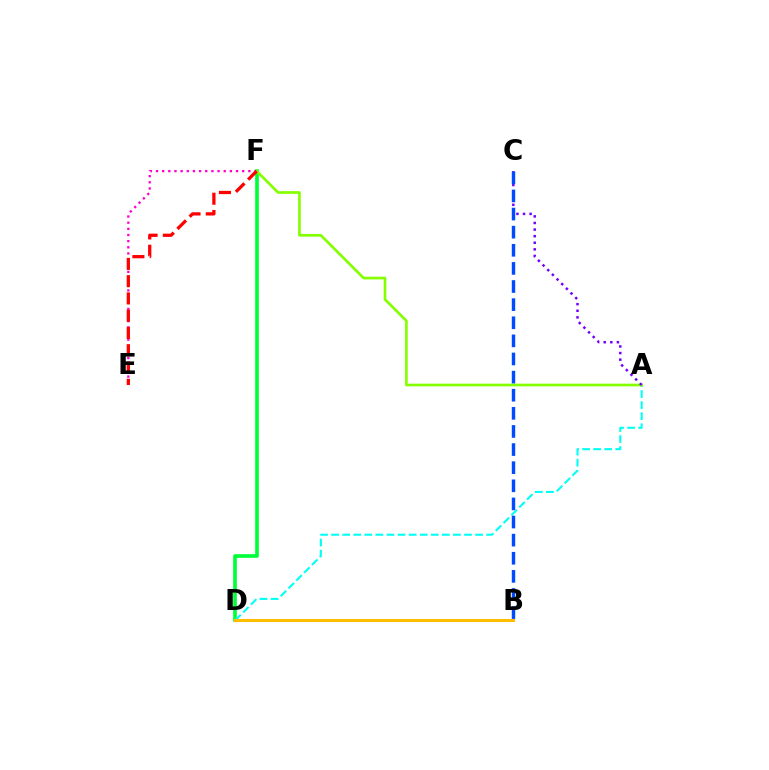{('D', 'F'): [{'color': '#00ff39', 'line_style': 'solid', 'thickness': 2.64}], ('E', 'F'): [{'color': '#ff00cf', 'line_style': 'dotted', 'thickness': 1.67}, {'color': '#ff0000', 'line_style': 'dashed', 'thickness': 2.35}], ('A', 'D'): [{'color': '#00fff6', 'line_style': 'dashed', 'thickness': 1.5}], ('A', 'F'): [{'color': '#84ff00', 'line_style': 'solid', 'thickness': 1.93}], ('A', 'C'): [{'color': '#7200ff', 'line_style': 'dotted', 'thickness': 1.79}], ('B', 'C'): [{'color': '#004bff', 'line_style': 'dashed', 'thickness': 2.46}], ('B', 'D'): [{'color': '#ffbd00', 'line_style': 'solid', 'thickness': 2.17}]}